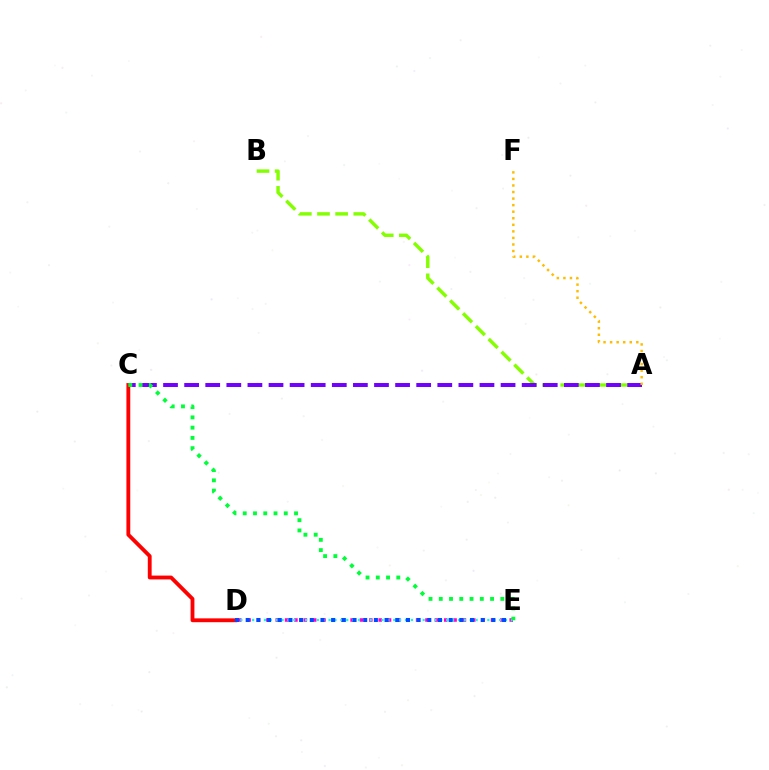{('A', 'B'): [{'color': '#84ff00', 'line_style': 'dashed', 'thickness': 2.47}], ('A', 'C'): [{'color': '#7200ff', 'line_style': 'dashed', 'thickness': 2.87}], ('C', 'D'): [{'color': '#ff0000', 'line_style': 'solid', 'thickness': 2.76}], ('D', 'E'): [{'color': '#ff00cf', 'line_style': 'dotted', 'thickness': 2.54}, {'color': '#00fff6', 'line_style': 'dotted', 'thickness': 1.6}, {'color': '#004bff', 'line_style': 'dotted', 'thickness': 2.9}], ('A', 'F'): [{'color': '#ffbd00', 'line_style': 'dotted', 'thickness': 1.78}], ('C', 'E'): [{'color': '#00ff39', 'line_style': 'dotted', 'thickness': 2.79}]}